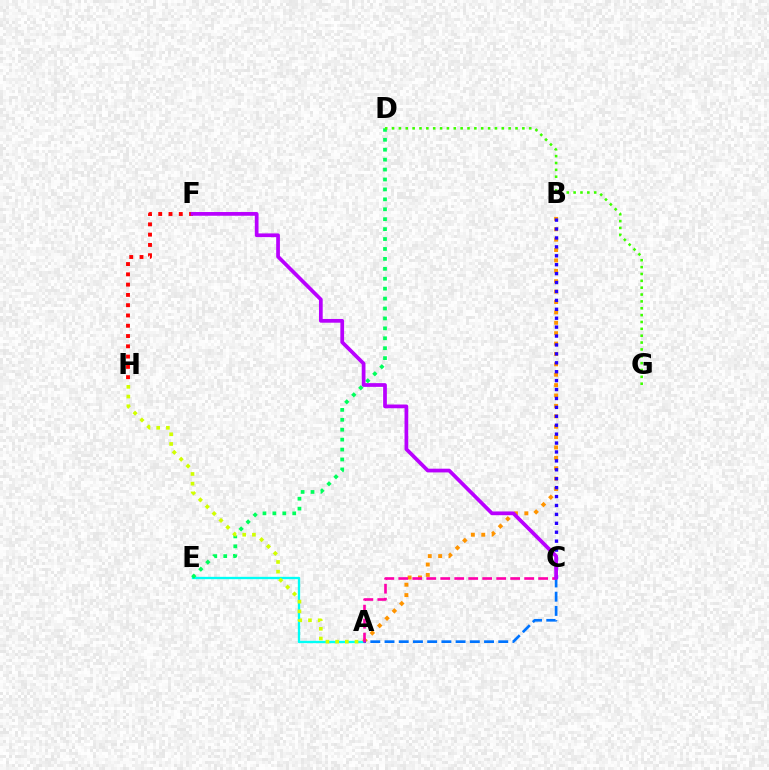{('A', 'E'): [{'color': '#00fff6', 'line_style': 'solid', 'thickness': 1.68}], ('D', 'E'): [{'color': '#00ff5c', 'line_style': 'dotted', 'thickness': 2.7}], ('A', 'B'): [{'color': '#ff9400', 'line_style': 'dotted', 'thickness': 2.82}], ('D', 'G'): [{'color': '#3dff00', 'line_style': 'dotted', 'thickness': 1.86}], ('F', 'H'): [{'color': '#ff0000', 'line_style': 'dotted', 'thickness': 2.79}], ('A', 'H'): [{'color': '#d1ff00', 'line_style': 'dotted', 'thickness': 2.64}], ('A', 'C'): [{'color': '#0074ff', 'line_style': 'dashed', 'thickness': 1.93}, {'color': '#ff00ac', 'line_style': 'dashed', 'thickness': 1.9}], ('B', 'C'): [{'color': '#2500ff', 'line_style': 'dotted', 'thickness': 2.42}], ('C', 'F'): [{'color': '#b900ff', 'line_style': 'solid', 'thickness': 2.68}]}